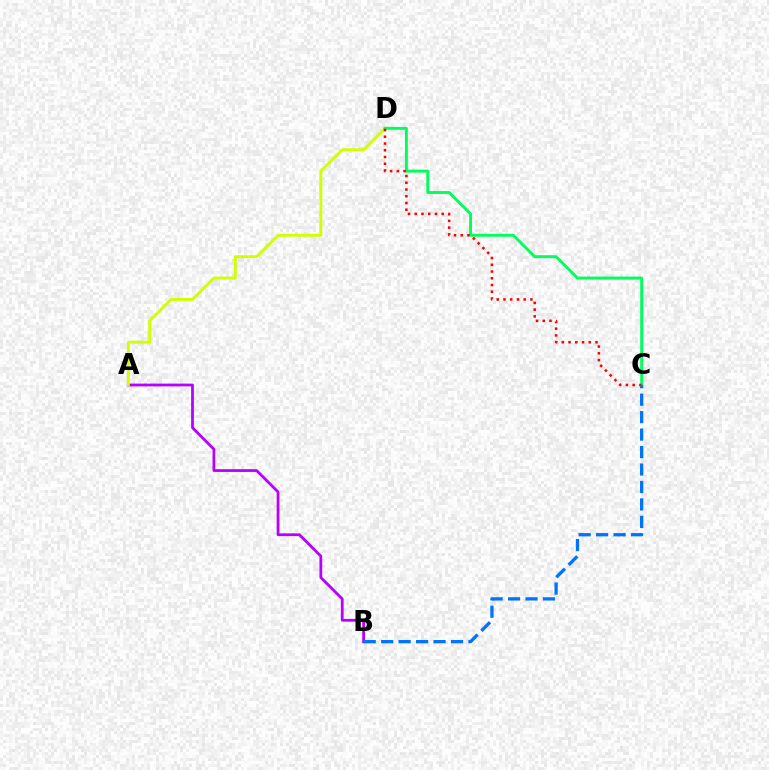{('A', 'B'): [{'color': '#b900ff', 'line_style': 'solid', 'thickness': 2.0}], ('A', 'D'): [{'color': '#d1ff00', 'line_style': 'solid', 'thickness': 2.08}], ('C', 'D'): [{'color': '#00ff5c', 'line_style': 'solid', 'thickness': 2.09}, {'color': '#ff0000', 'line_style': 'dotted', 'thickness': 1.83}], ('B', 'C'): [{'color': '#0074ff', 'line_style': 'dashed', 'thickness': 2.37}]}